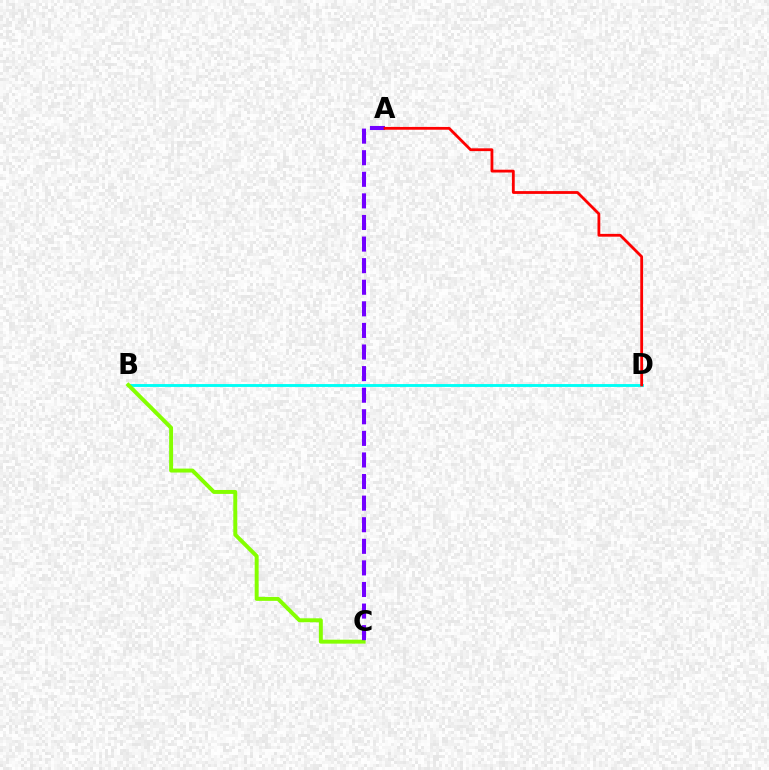{('B', 'D'): [{'color': '#00fff6', 'line_style': 'solid', 'thickness': 2.07}], ('B', 'C'): [{'color': '#84ff00', 'line_style': 'solid', 'thickness': 2.84}], ('A', 'C'): [{'color': '#7200ff', 'line_style': 'dashed', 'thickness': 2.93}], ('A', 'D'): [{'color': '#ff0000', 'line_style': 'solid', 'thickness': 2.01}]}